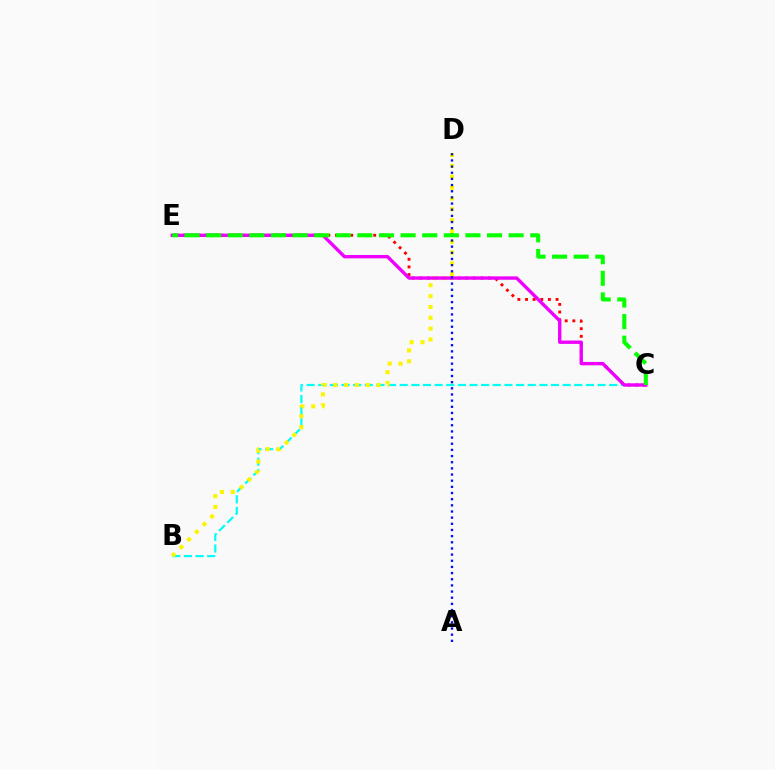{('B', 'C'): [{'color': '#00fff6', 'line_style': 'dashed', 'thickness': 1.58}], ('C', 'E'): [{'color': '#ff0000', 'line_style': 'dotted', 'thickness': 2.07}, {'color': '#ee00ff', 'line_style': 'solid', 'thickness': 2.42}, {'color': '#08ff00', 'line_style': 'dashed', 'thickness': 2.94}], ('B', 'D'): [{'color': '#fcf500', 'line_style': 'dotted', 'thickness': 2.94}], ('A', 'D'): [{'color': '#0010ff', 'line_style': 'dotted', 'thickness': 1.67}]}